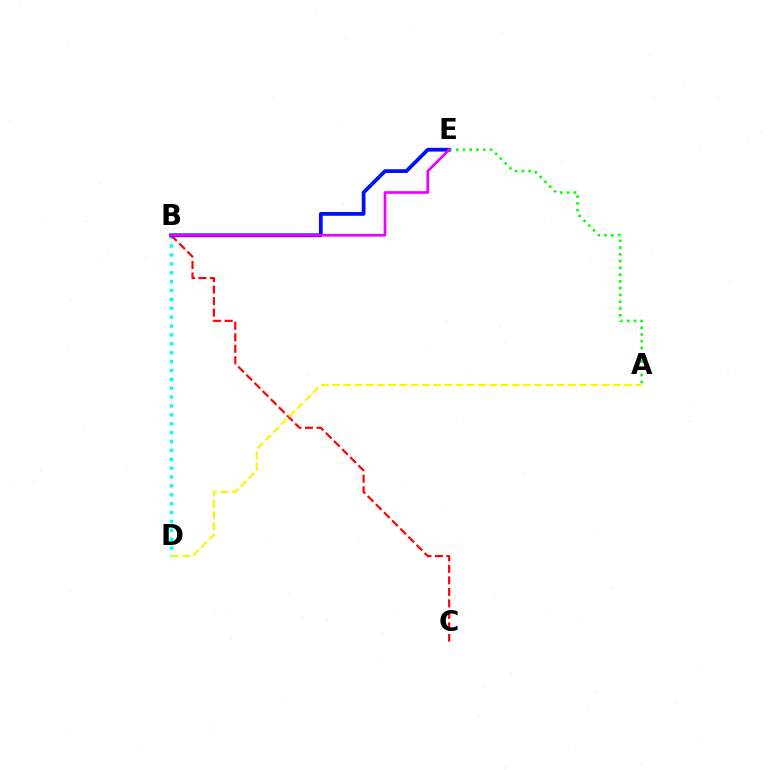{('B', 'D'): [{'color': '#00fff6', 'line_style': 'dotted', 'thickness': 2.41}], ('B', 'C'): [{'color': '#ff0000', 'line_style': 'dashed', 'thickness': 1.56}], ('B', 'E'): [{'color': '#0010ff', 'line_style': 'solid', 'thickness': 2.73}, {'color': '#ee00ff', 'line_style': 'solid', 'thickness': 1.91}], ('A', 'E'): [{'color': '#08ff00', 'line_style': 'dotted', 'thickness': 1.84}], ('A', 'D'): [{'color': '#fcf500', 'line_style': 'dashed', 'thickness': 1.53}]}